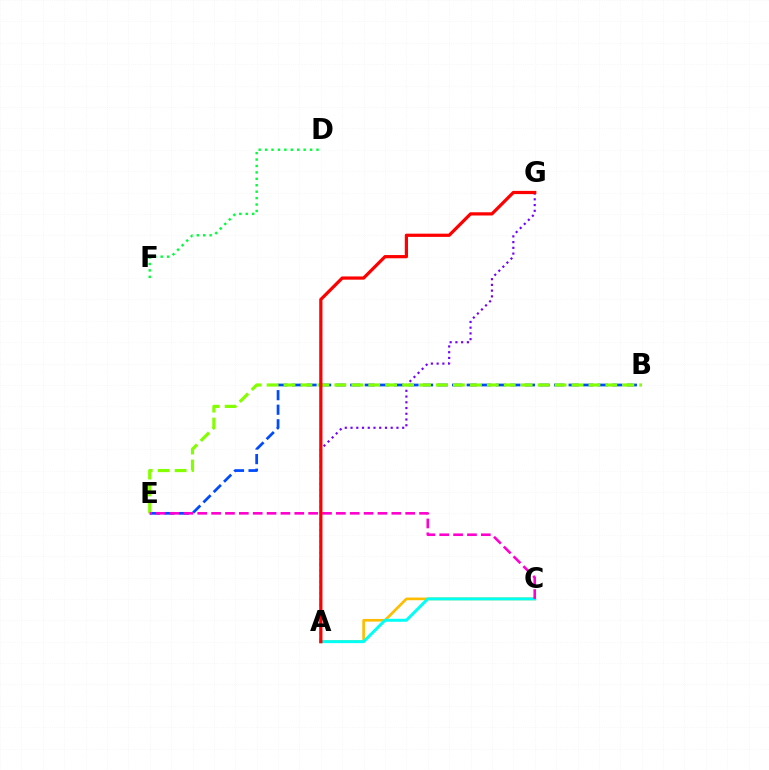{('A', 'G'): [{'color': '#7200ff', 'line_style': 'dotted', 'thickness': 1.56}, {'color': '#ff0000', 'line_style': 'solid', 'thickness': 2.32}], ('B', 'E'): [{'color': '#004bff', 'line_style': 'dashed', 'thickness': 1.98}, {'color': '#84ff00', 'line_style': 'dashed', 'thickness': 2.3}], ('D', 'F'): [{'color': '#00ff39', 'line_style': 'dotted', 'thickness': 1.75}], ('A', 'C'): [{'color': '#ffbd00', 'line_style': 'solid', 'thickness': 1.92}, {'color': '#00fff6', 'line_style': 'solid', 'thickness': 2.14}], ('C', 'E'): [{'color': '#ff00cf', 'line_style': 'dashed', 'thickness': 1.88}]}